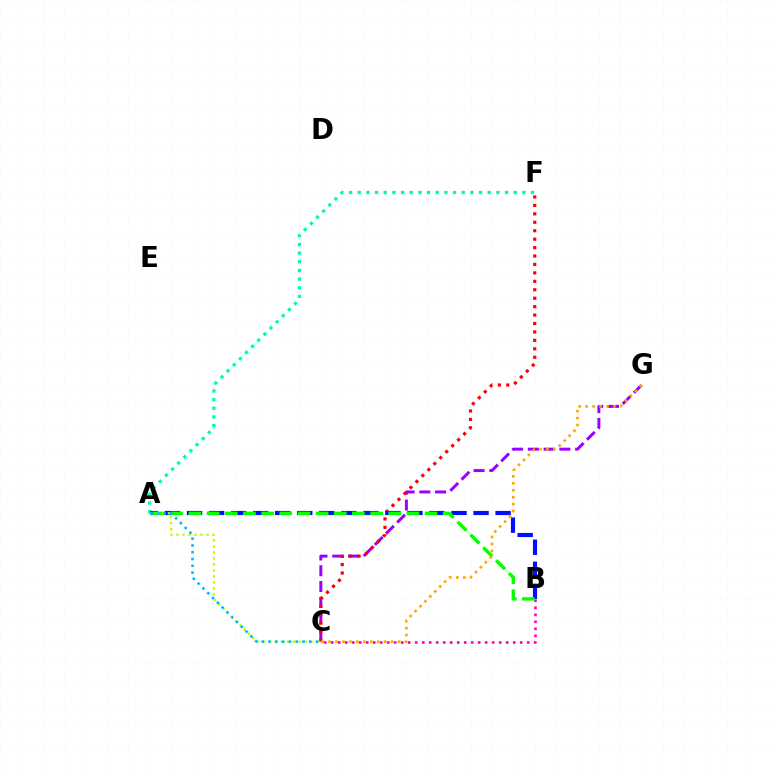{('C', 'G'): [{'color': '#9b00ff', 'line_style': 'dashed', 'thickness': 2.14}, {'color': '#ffa500', 'line_style': 'dotted', 'thickness': 1.89}], ('B', 'C'): [{'color': '#ff00bd', 'line_style': 'dotted', 'thickness': 1.9}], ('C', 'F'): [{'color': '#ff0000', 'line_style': 'dotted', 'thickness': 2.29}], ('A', 'F'): [{'color': '#00ff9d', 'line_style': 'dotted', 'thickness': 2.35}], ('A', 'B'): [{'color': '#0010ff', 'line_style': 'dashed', 'thickness': 2.99}, {'color': '#08ff00', 'line_style': 'dashed', 'thickness': 2.47}], ('A', 'C'): [{'color': '#b3ff00', 'line_style': 'dotted', 'thickness': 1.63}, {'color': '#00b5ff', 'line_style': 'dotted', 'thickness': 1.84}]}